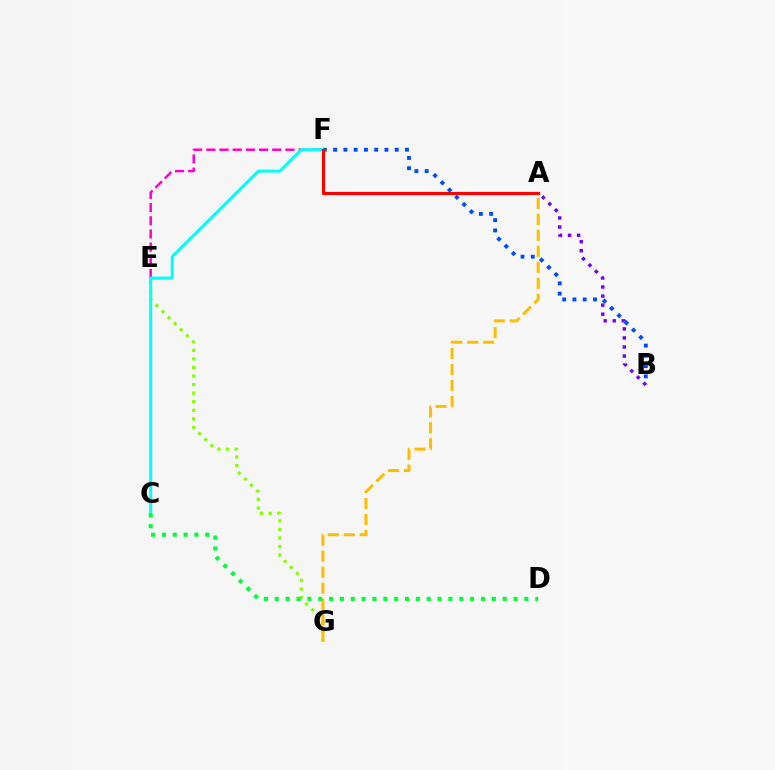{('E', 'F'): [{'color': '#ff00cf', 'line_style': 'dashed', 'thickness': 1.79}], ('E', 'G'): [{'color': '#84ff00', 'line_style': 'dotted', 'thickness': 2.33}], ('A', 'G'): [{'color': '#ffbd00', 'line_style': 'dashed', 'thickness': 2.17}], ('B', 'F'): [{'color': '#004bff', 'line_style': 'dotted', 'thickness': 2.79}], ('A', 'B'): [{'color': '#7200ff', 'line_style': 'dotted', 'thickness': 2.46}], ('C', 'F'): [{'color': '#00fff6', 'line_style': 'solid', 'thickness': 2.15}], ('A', 'F'): [{'color': '#ff0000', 'line_style': 'solid', 'thickness': 2.27}], ('C', 'D'): [{'color': '#00ff39', 'line_style': 'dotted', 'thickness': 2.95}]}